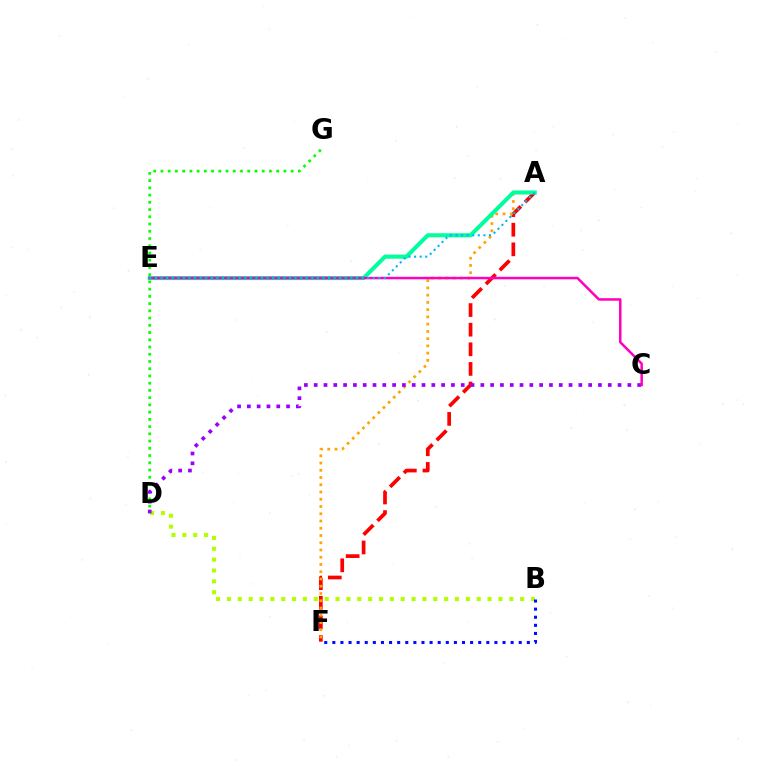{('A', 'F'): [{'color': '#ff0000', 'line_style': 'dashed', 'thickness': 2.66}, {'color': '#ffa500', 'line_style': 'dotted', 'thickness': 1.97}], ('B', 'D'): [{'color': '#b3ff00', 'line_style': 'dotted', 'thickness': 2.95}], ('B', 'F'): [{'color': '#0010ff', 'line_style': 'dotted', 'thickness': 2.2}], ('A', 'E'): [{'color': '#00ff9d', 'line_style': 'solid', 'thickness': 2.93}, {'color': '#00b5ff', 'line_style': 'dotted', 'thickness': 1.52}], ('D', 'G'): [{'color': '#08ff00', 'line_style': 'dotted', 'thickness': 1.97}], ('C', 'D'): [{'color': '#9b00ff', 'line_style': 'dotted', 'thickness': 2.66}], ('C', 'E'): [{'color': '#ff00bd', 'line_style': 'solid', 'thickness': 1.8}]}